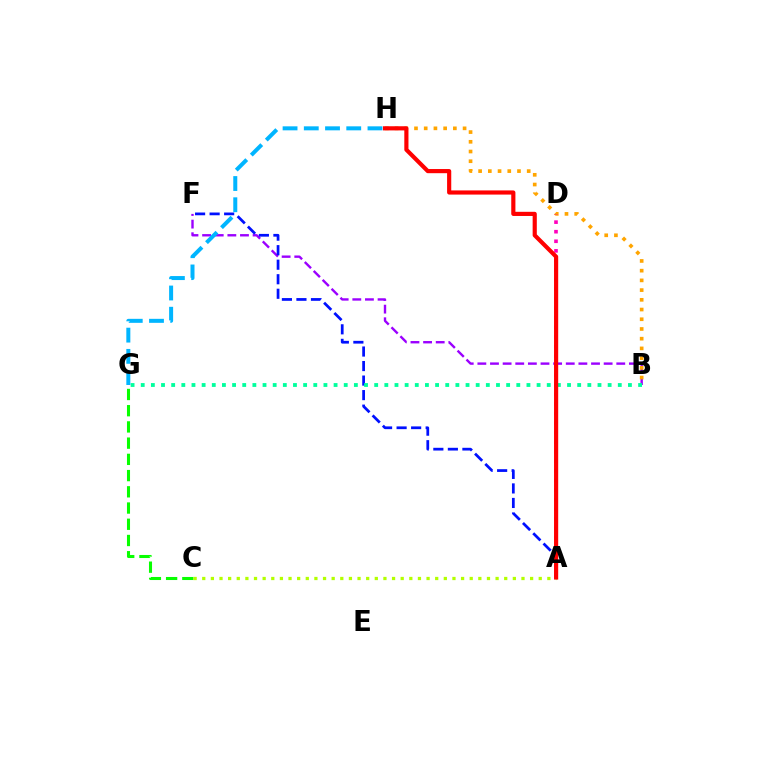{('B', 'F'): [{'color': '#9b00ff', 'line_style': 'dashed', 'thickness': 1.72}], ('A', 'F'): [{'color': '#0010ff', 'line_style': 'dashed', 'thickness': 1.97}], ('B', 'G'): [{'color': '#00ff9d', 'line_style': 'dotted', 'thickness': 2.76}], ('B', 'H'): [{'color': '#ffa500', 'line_style': 'dotted', 'thickness': 2.64}], ('C', 'G'): [{'color': '#08ff00', 'line_style': 'dashed', 'thickness': 2.2}], ('A', 'C'): [{'color': '#b3ff00', 'line_style': 'dotted', 'thickness': 2.34}], ('A', 'D'): [{'color': '#ff00bd', 'line_style': 'dotted', 'thickness': 2.6}], ('A', 'H'): [{'color': '#ff0000', 'line_style': 'solid', 'thickness': 2.99}], ('G', 'H'): [{'color': '#00b5ff', 'line_style': 'dashed', 'thickness': 2.88}]}